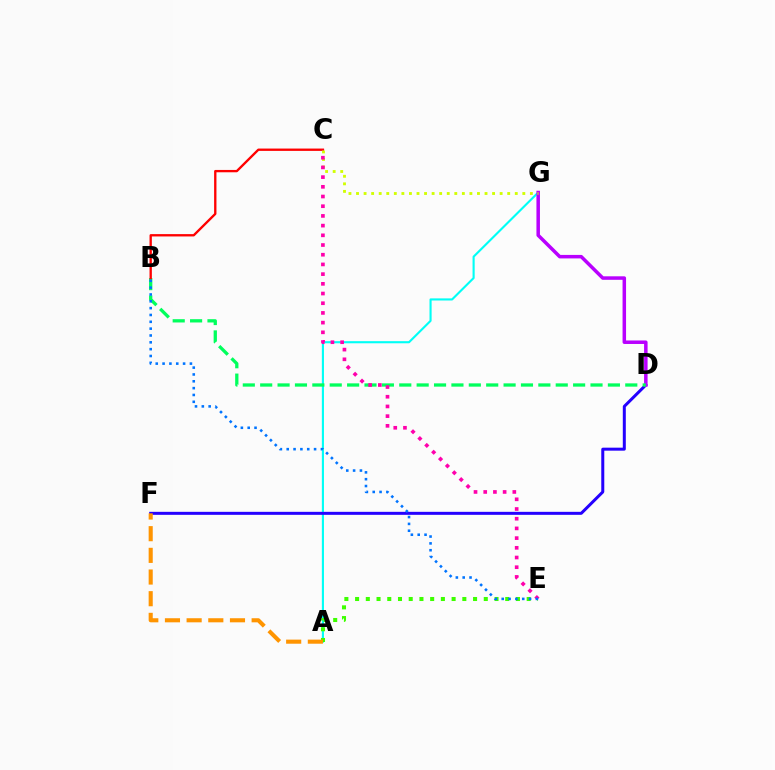{('A', 'G'): [{'color': '#00fff6', 'line_style': 'solid', 'thickness': 1.53}], ('A', 'E'): [{'color': '#3dff00', 'line_style': 'dotted', 'thickness': 2.91}], ('D', 'F'): [{'color': '#2500ff', 'line_style': 'solid', 'thickness': 2.16}], ('D', 'G'): [{'color': '#b900ff', 'line_style': 'solid', 'thickness': 2.52}], ('A', 'F'): [{'color': '#ff9400', 'line_style': 'dashed', 'thickness': 2.94}], ('B', 'D'): [{'color': '#00ff5c', 'line_style': 'dashed', 'thickness': 2.36}], ('B', 'C'): [{'color': '#ff0000', 'line_style': 'solid', 'thickness': 1.68}], ('C', 'G'): [{'color': '#d1ff00', 'line_style': 'dotted', 'thickness': 2.05}], ('C', 'E'): [{'color': '#ff00ac', 'line_style': 'dotted', 'thickness': 2.64}], ('B', 'E'): [{'color': '#0074ff', 'line_style': 'dotted', 'thickness': 1.86}]}